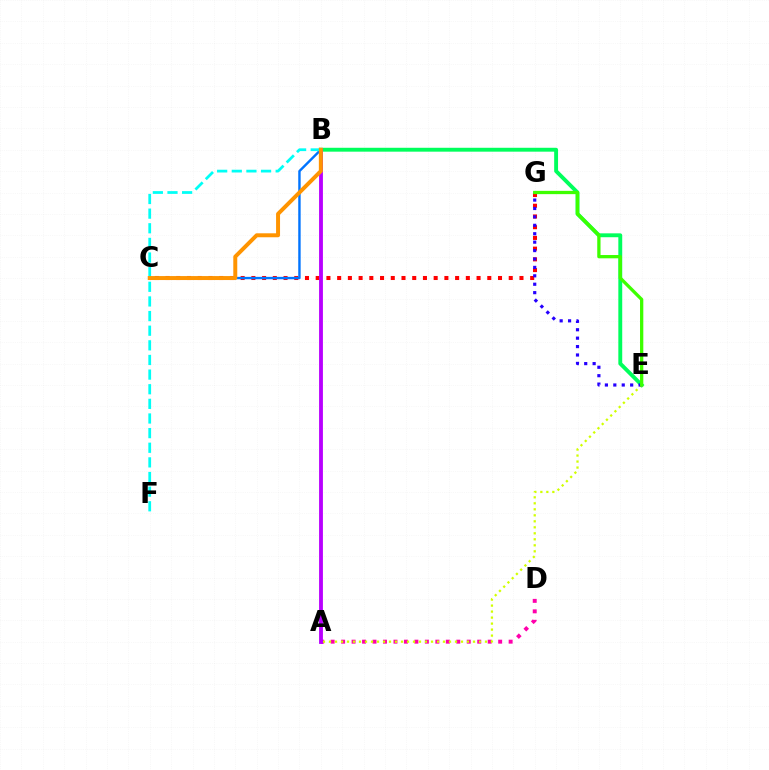{('A', 'D'): [{'color': '#ff00ac', 'line_style': 'dotted', 'thickness': 2.84}], ('B', 'E'): [{'color': '#00ff5c', 'line_style': 'solid', 'thickness': 2.8}], ('C', 'G'): [{'color': '#ff0000', 'line_style': 'dotted', 'thickness': 2.91}], ('B', 'C'): [{'color': '#0074ff', 'line_style': 'solid', 'thickness': 1.73}, {'color': '#ff9400', 'line_style': 'solid', 'thickness': 2.86}], ('A', 'E'): [{'color': '#d1ff00', 'line_style': 'dotted', 'thickness': 1.63}], ('E', 'G'): [{'color': '#2500ff', 'line_style': 'dotted', 'thickness': 2.29}, {'color': '#3dff00', 'line_style': 'solid', 'thickness': 2.36}], ('B', 'F'): [{'color': '#00fff6', 'line_style': 'dashed', 'thickness': 1.99}], ('A', 'B'): [{'color': '#b900ff', 'line_style': 'solid', 'thickness': 2.76}]}